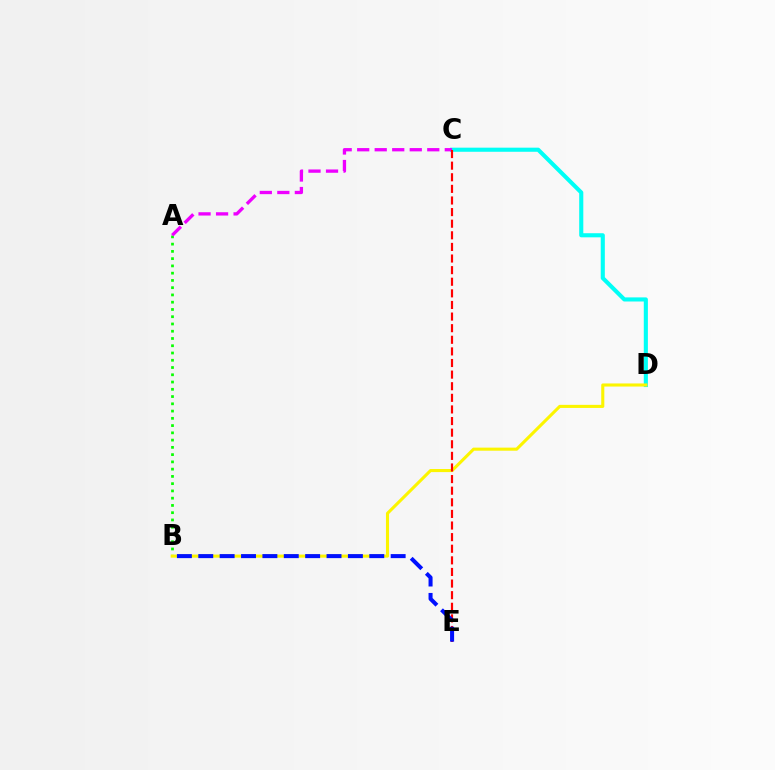{('A', 'B'): [{'color': '#08ff00', 'line_style': 'dotted', 'thickness': 1.97}], ('C', 'D'): [{'color': '#00fff6', 'line_style': 'solid', 'thickness': 2.95}], ('A', 'C'): [{'color': '#ee00ff', 'line_style': 'dashed', 'thickness': 2.38}], ('B', 'D'): [{'color': '#fcf500', 'line_style': 'solid', 'thickness': 2.22}], ('C', 'E'): [{'color': '#ff0000', 'line_style': 'dashed', 'thickness': 1.58}], ('B', 'E'): [{'color': '#0010ff', 'line_style': 'dashed', 'thickness': 2.9}]}